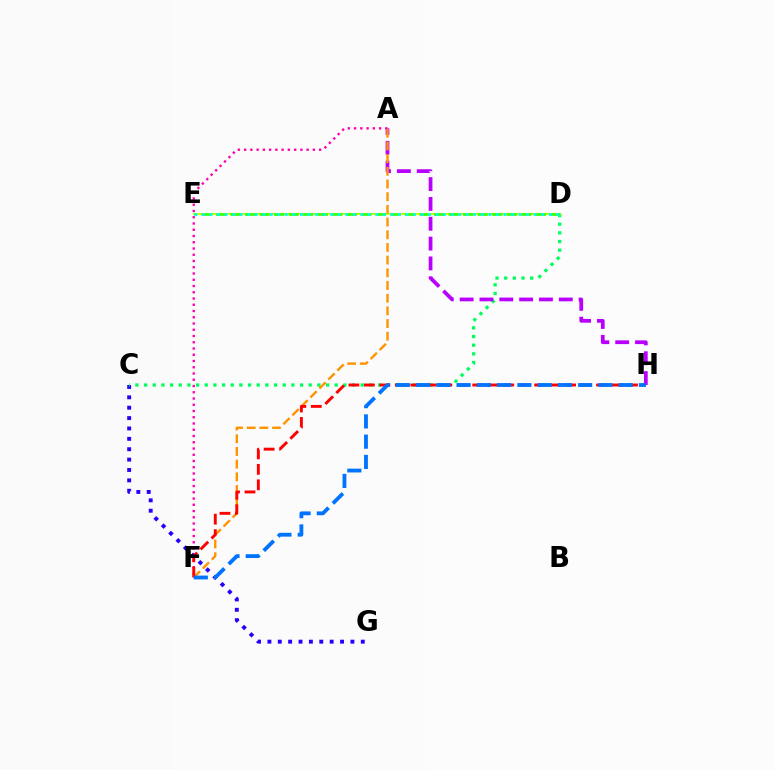{('A', 'F'): [{'color': '#ff00ac', 'line_style': 'dotted', 'thickness': 1.7}, {'color': '#ff9400', 'line_style': 'dashed', 'thickness': 1.72}], ('C', 'G'): [{'color': '#2500ff', 'line_style': 'dotted', 'thickness': 2.82}], ('C', 'D'): [{'color': '#00ff5c', 'line_style': 'dotted', 'thickness': 2.35}], ('D', 'E'): [{'color': '#d1ff00', 'line_style': 'solid', 'thickness': 1.52}, {'color': '#3dff00', 'line_style': 'dashed', 'thickness': 1.98}, {'color': '#00fff6', 'line_style': 'dotted', 'thickness': 2.05}], ('A', 'H'): [{'color': '#b900ff', 'line_style': 'dashed', 'thickness': 2.69}], ('F', 'H'): [{'color': '#ff0000', 'line_style': 'dashed', 'thickness': 2.1}, {'color': '#0074ff', 'line_style': 'dashed', 'thickness': 2.75}]}